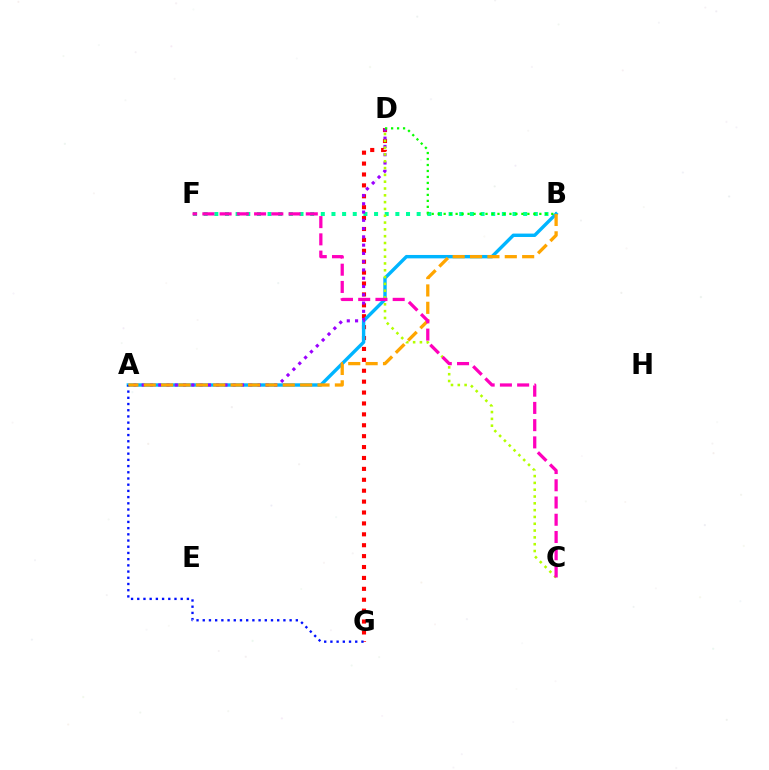{('D', 'G'): [{'color': '#ff0000', 'line_style': 'dotted', 'thickness': 2.96}], ('B', 'F'): [{'color': '#00ff9d', 'line_style': 'dotted', 'thickness': 2.89}], ('A', 'B'): [{'color': '#00b5ff', 'line_style': 'solid', 'thickness': 2.45}, {'color': '#ffa500', 'line_style': 'dashed', 'thickness': 2.36}], ('A', 'G'): [{'color': '#0010ff', 'line_style': 'dotted', 'thickness': 1.69}], ('A', 'D'): [{'color': '#9b00ff', 'line_style': 'dotted', 'thickness': 2.25}], ('C', 'D'): [{'color': '#b3ff00', 'line_style': 'dotted', 'thickness': 1.85}], ('B', 'D'): [{'color': '#08ff00', 'line_style': 'dotted', 'thickness': 1.62}], ('C', 'F'): [{'color': '#ff00bd', 'line_style': 'dashed', 'thickness': 2.34}]}